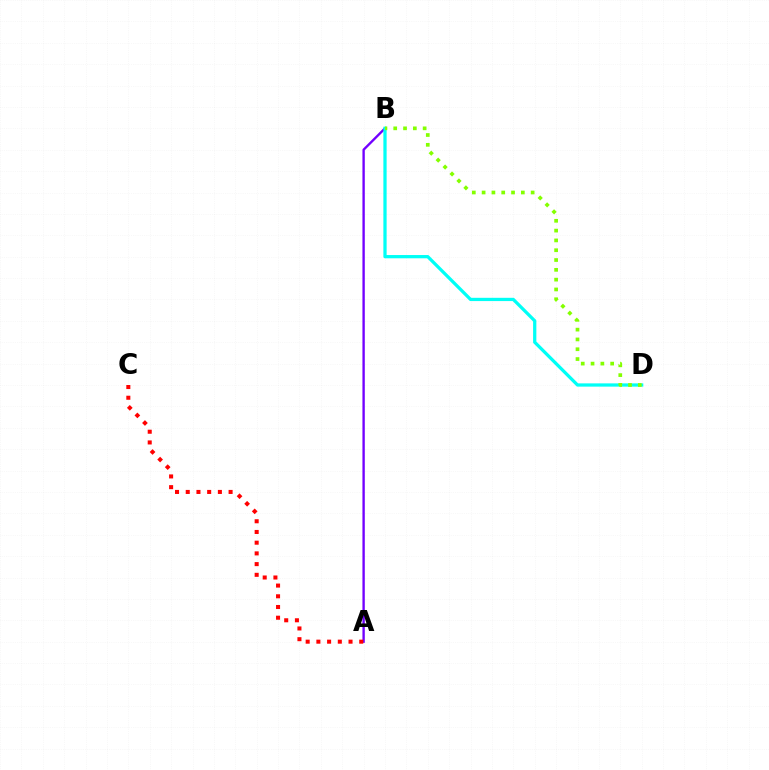{('A', 'B'): [{'color': '#7200ff', 'line_style': 'solid', 'thickness': 1.7}], ('B', 'D'): [{'color': '#00fff6', 'line_style': 'solid', 'thickness': 2.35}, {'color': '#84ff00', 'line_style': 'dotted', 'thickness': 2.66}], ('A', 'C'): [{'color': '#ff0000', 'line_style': 'dotted', 'thickness': 2.91}]}